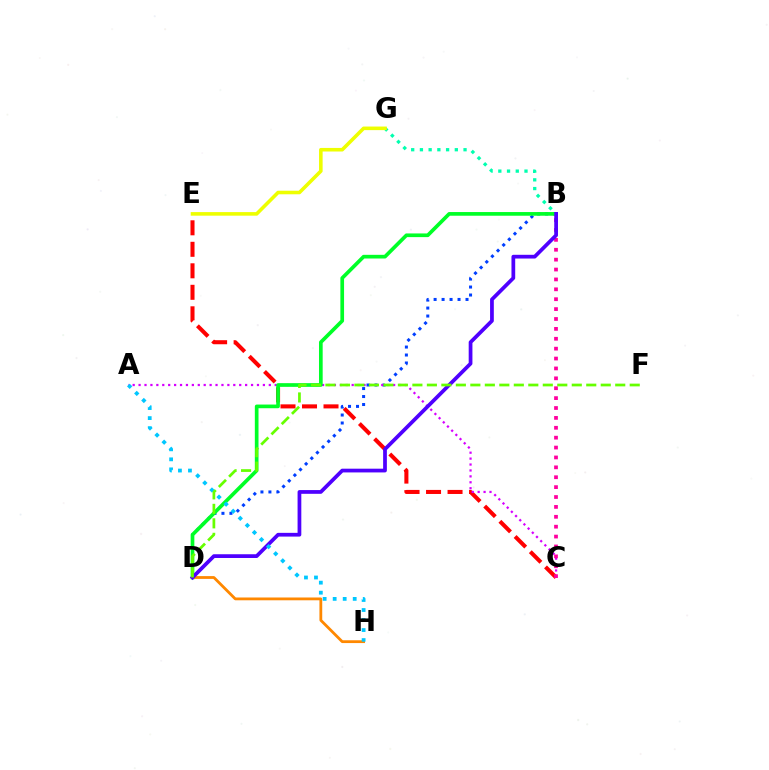{('C', 'E'): [{'color': '#ff0000', 'line_style': 'dashed', 'thickness': 2.92}], ('B', 'D'): [{'color': '#003fff', 'line_style': 'dotted', 'thickness': 2.17}, {'color': '#00ff27', 'line_style': 'solid', 'thickness': 2.65}, {'color': '#4f00ff', 'line_style': 'solid', 'thickness': 2.69}], ('A', 'C'): [{'color': '#d600ff', 'line_style': 'dotted', 'thickness': 1.61}], ('B', 'C'): [{'color': '#ff00a0', 'line_style': 'dotted', 'thickness': 2.69}], ('B', 'G'): [{'color': '#00ffaf', 'line_style': 'dotted', 'thickness': 2.37}], ('D', 'H'): [{'color': '#ff8800', 'line_style': 'solid', 'thickness': 2.01}], ('A', 'H'): [{'color': '#00c7ff', 'line_style': 'dotted', 'thickness': 2.72}], ('E', 'G'): [{'color': '#eeff00', 'line_style': 'solid', 'thickness': 2.58}], ('D', 'F'): [{'color': '#66ff00', 'line_style': 'dashed', 'thickness': 1.97}]}